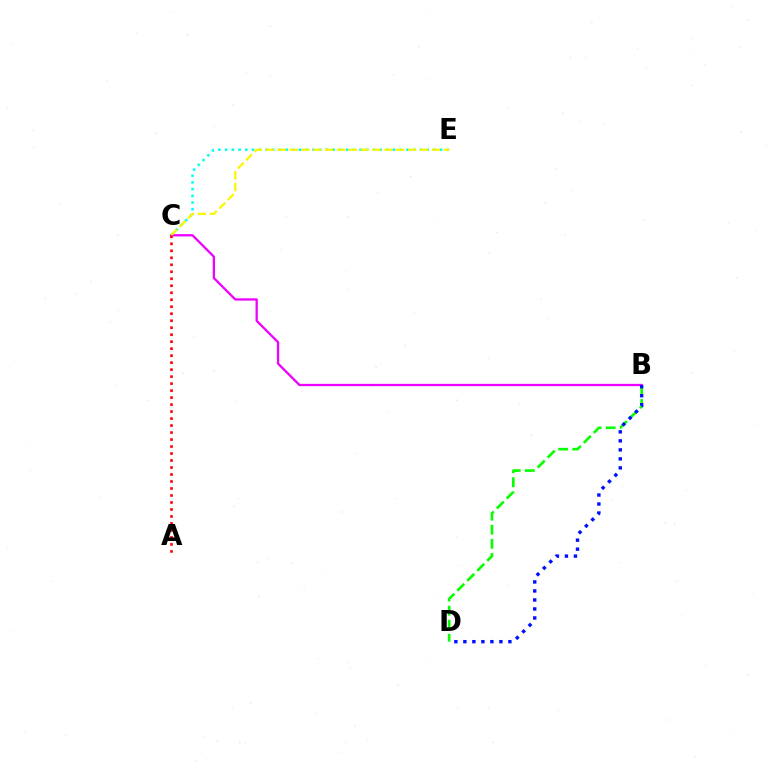{('C', 'E'): [{'color': '#00fff6', 'line_style': 'dotted', 'thickness': 1.83}, {'color': '#fcf500', 'line_style': 'dashed', 'thickness': 1.61}], ('B', 'C'): [{'color': '#ee00ff', 'line_style': 'solid', 'thickness': 1.65}], ('B', 'D'): [{'color': '#08ff00', 'line_style': 'dashed', 'thickness': 1.91}, {'color': '#0010ff', 'line_style': 'dotted', 'thickness': 2.45}], ('A', 'C'): [{'color': '#ff0000', 'line_style': 'dotted', 'thickness': 1.9}]}